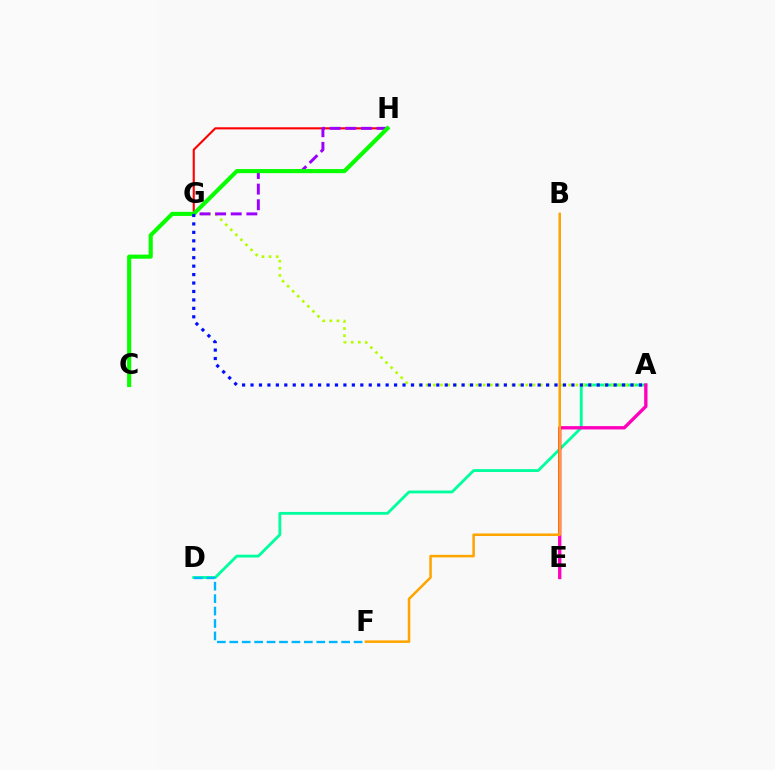{('G', 'H'): [{'color': '#ff0000', 'line_style': 'solid', 'thickness': 1.53}, {'color': '#9b00ff', 'line_style': 'dashed', 'thickness': 2.12}], ('A', 'D'): [{'color': '#00ff9d', 'line_style': 'solid', 'thickness': 2.04}], ('A', 'G'): [{'color': '#b3ff00', 'line_style': 'dotted', 'thickness': 1.94}, {'color': '#0010ff', 'line_style': 'dotted', 'thickness': 2.29}], ('C', 'H'): [{'color': '#08ff00', 'line_style': 'solid', 'thickness': 2.96}], ('A', 'E'): [{'color': '#ff00bd', 'line_style': 'solid', 'thickness': 2.4}], ('D', 'F'): [{'color': '#00b5ff', 'line_style': 'dashed', 'thickness': 1.69}], ('B', 'F'): [{'color': '#ffa500', 'line_style': 'solid', 'thickness': 1.83}]}